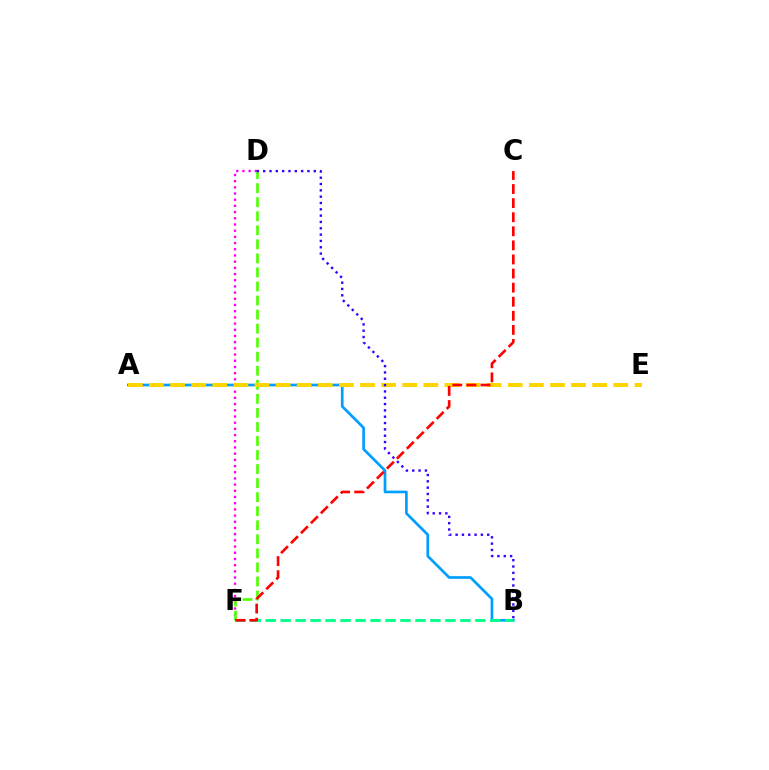{('A', 'B'): [{'color': '#009eff', 'line_style': 'solid', 'thickness': 1.93}], ('D', 'F'): [{'color': '#ff00ed', 'line_style': 'dotted', 'thickness': 1.68}, {'color': '#4fff00', 'line_style': 'dashed', 'thickness': 1.91}], ('B', 'F'): [{'color': '#00ff86', 'line_style': 'dashed', 'thickness': 2.03}], ('A', 'E'): [{'color': '#ffd500', 'line_style': 'dashed', 'thickness': 2.87}], ('C', 'F'): [{'color': '#ff0000', 'line_style': 'dashed', 'thickness': 1.91}], ('B', 'D'): [{'color': '#3700ff', 'line_style': 'dotted', 'thickness': 1.72}]}